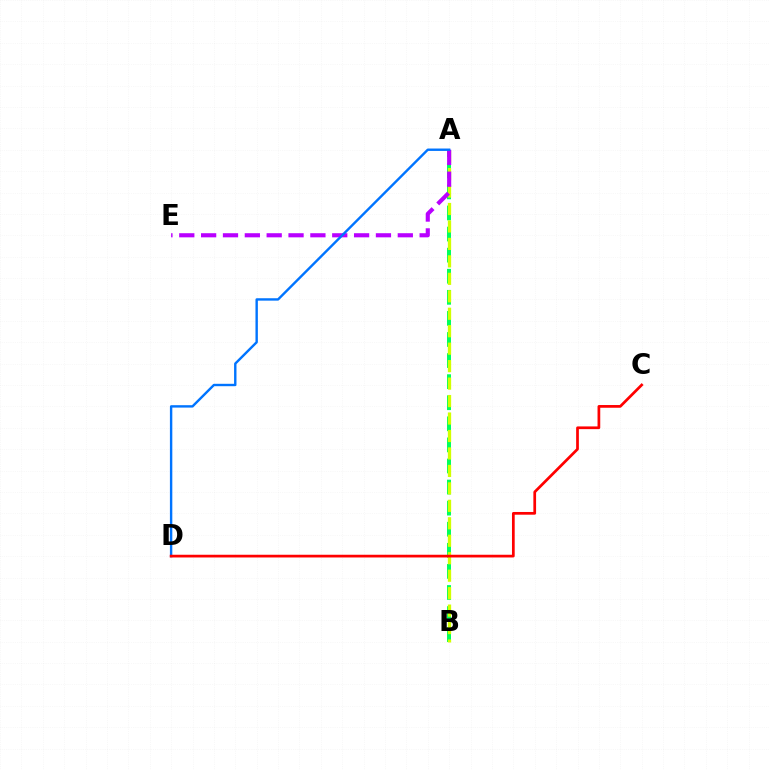{('A', 'B'): [{'color': '#00ff5c', 'line_style': 'dashed', 'thickness': 2.86}, {'color': '#d1ff00', 'line_style': 'dashed', 'thickness': 2.37}], ('A', 'E'): [{'color': '#b900ff', 'line_style': 'dashed', 'thickness': 2.97}], ('A', 'D'): [{'color': '#0074ff', 'line_style': 'solid', 'thickness': 1.73}], ('C', 'D'): [{'color': '#ff0000', 'line_style': 'solid', 'thickness': 1.96}]}